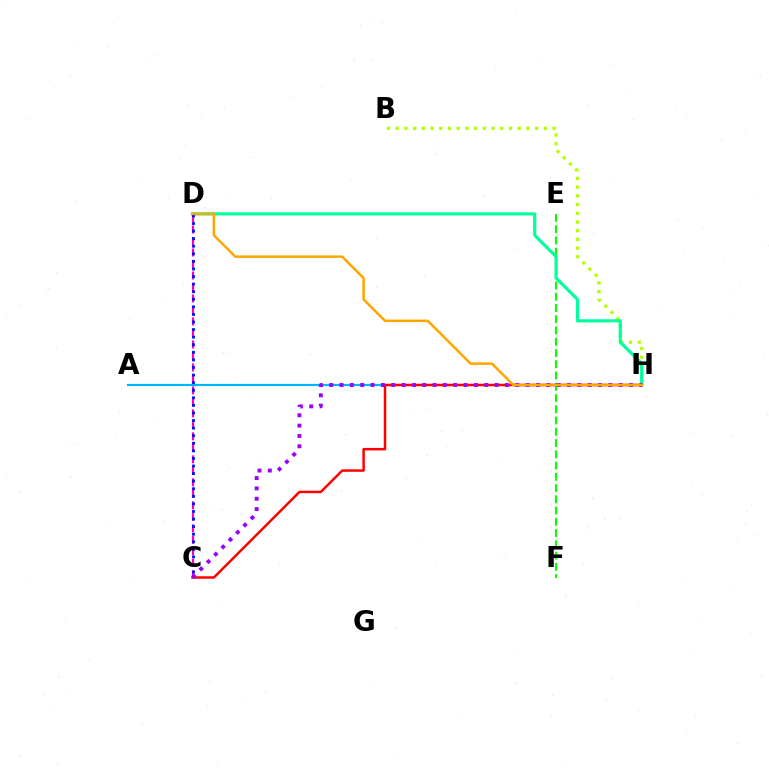{('B', 'H'): [{'color': '#b3ff00', 'line_style': 'dotted', 'thickness': 2.37}], ('E', 'F'): [{'color': '#08ff00', 'line_style': 'dashed', 'thickness': 1.53}], ('D', 'H'): [{'color': '#00ff9d', 'line_style': 'solid', 'thickness': 2.27}, {'color': '#ffa500', 'line_style': 'solid', 'thickness': 1.79}], ('C', 'D'): [{'color': '#ff00bd', 'line_style': 'dashed', 'thickness': 1.56}, {'color': '#0010ff', 'line_style': 'dotted', 'thickness': 2.06}], ('A', 'H'): [{'color': '#00b5ff', 'line_style': 'solid', 'thickness': 1.57}], ('C', 'H'): [{'color': '#ff0000', 'line_style': 'solid', 'thickness': 1.78}, {'color': '#9b00ff', 'line_style': 'dotted', 'thickness': 2.81}]}